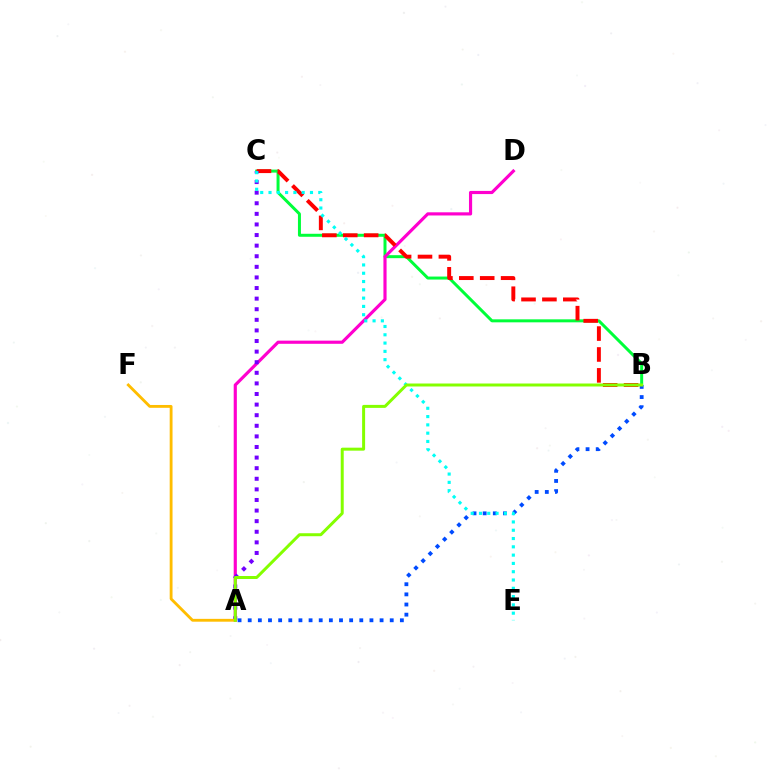{('B', 'C'): [{'color': '#00ff39', 'line_style': 'solid', 'thickness': 2.15}, {'color': '#ff0000', 'line_style': 'dashed', 'thickness': 2.84}], ('A', 'D'): [{'color': '#ff00cf', 'line_style': 'solid', 'thickness': 2.27}], ('A', 'B'): [{'color': '#004bff', 'line_style': 'dotted', 'thickness': 2.76}, {'color': '#84ff00', 'line_style': 'solid', 'thickness': 2.15}], ('A', 'C'): [{'color': '#7200ff', 'line_style': 'dotted', 'thickness': 2.88}], ('A', 'F'): [{'color': '#ffbd00', 'line_style': 'solid', 'thickness': 2.04}], ('C', 'E'): [{'color': '#00fff6', 'line_style': 'dotted', 'thickness': 2.25}]}